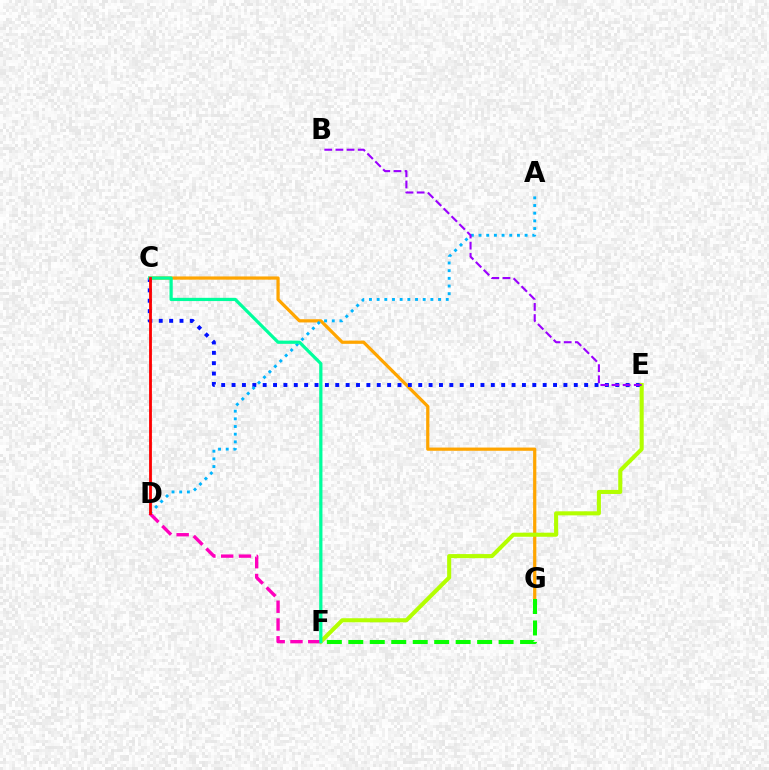{('C', 'G'): [{'color': '#ffa500', 'line_style': 'solid', 'thickness': 2.32}], ('C', 'E'): [{'color': '#0010ff', 'line_style': 'dotted', 'thickness': 2.82}], ('E', 'F'): [{'color': '#b3ff00', 'line_style': 'solid', 'thickness': 2.93}], ('D', 'F'): [{'color': '#ff00bd', 'line_style': 'dashed', 'thickness': 2.42}], ('A', 'D'): [{'color': '#00b5ff', 'line_style': 'dotted', 'thickness': 2.09}], ('F', 'G'): [{'color': '#08ff00', 'line_style': 'dashed', 'thickness': 2.92}], ('C', 'F'): [{'color': '#00ff9d', 'line_style': 'solid', 'thickness': 2.32}], ('C', 'D'): [{'color': '#ff0000', 'line_style': 'solid', 'thickness': 2.03}], ('B', 'E'): [{'color': '#9b00ff', 'line_style': 'dashed', 'thickness': 1.51}]}